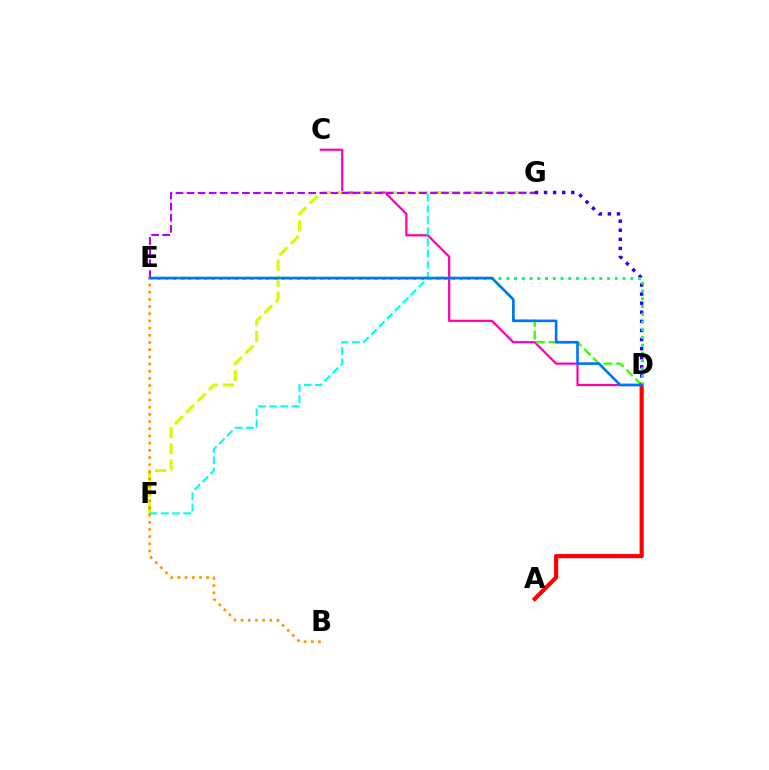{('C', 'D'): [{'color': '#ff00ac', 'line_style': 'solid', 'thickness': 1.59}], ('F', 'G'): [{'color': '#d1ff00', 'line_style': 'dashed', 'thickness': 2.18}, {'color': '#00fff6', 'line_style': 'dashed', 'thickness': 1.52}], ('D', 'G'): [{'color': '#2500ff', 'line_style': 'dotted', 'thickness': 2.47}], ('B', 'E'): [{'color': '#ff9400', 'line_style': 'dotted', 'thickness': 1.95}], ('E', 'G'): [{'color': '#b900ff', 'line_style': 'dashed', 'thickness': 1.5}], ('D', 'E'): [{'color': '#3dff00', 'line_style': 'dashed', 'thickness': 1.73}, {'color': '#00ff5c', 'line_style': 'dotted', 'thickness': 2.11}, {'color': '#0074ff', 'line_style': 'solid', 'thickness': 1.89}], ('A', 'D'): [{'color': '#ff0000', 'line_style': 'solid', 'thickness': 3.0}]}